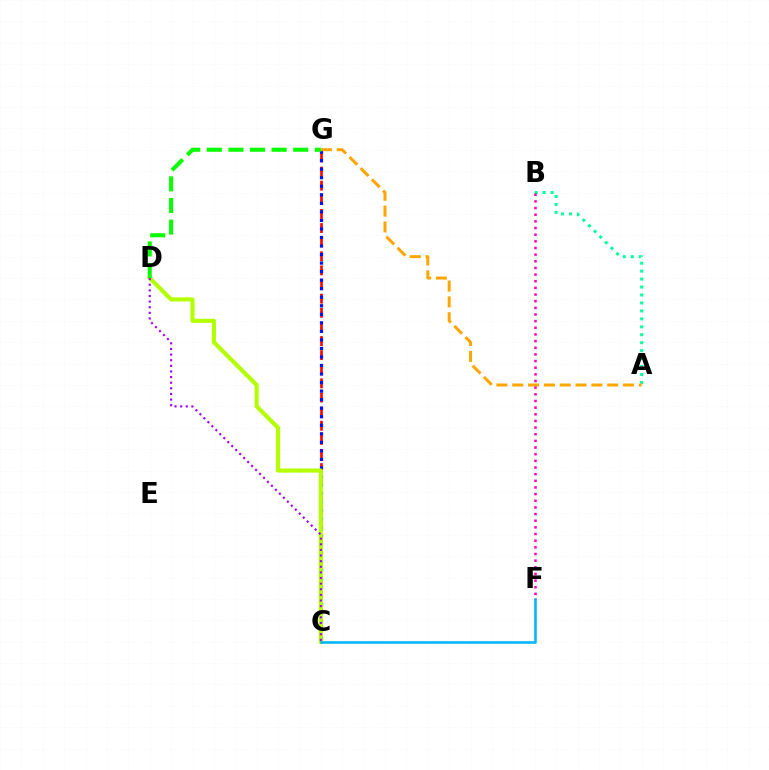{('C', 'G'): [{'color': '#ff0000', 'line_style': 'dashed', 'thickness': 1.92}, {'color': '#0010ff', 'line_style': 'dotted', 'thickness': 2.32}], ('A', 'B'): [{'color': '#00ff9d', 'line_style': 'dotted', 'thickness': 2.16}], ('C', 'D'): [{'color': '#b3ff00', 'line_style': 'solid', 'thickness': 2.97}, {'color': '#9b00ff', 'line_style': 'dotted', 'thickness': 1.53}], ('A', 'G'): [{'color': '#ffa500', 'line_style': 'dashed', 'thickness': 2.15}], ('C', 'F'): [{'color': '#00b5ff', 'line_style': 'solid', 'thickness': 1.87}], ('B', 'F'): [{'color': '#ff00bd', 'line_style': 'dotted', 'thickness': 1.81}], ('D', 'G'): [{'color': '#08ff00', 'line_style': 'dashed', 'thickness': 2.94}]}